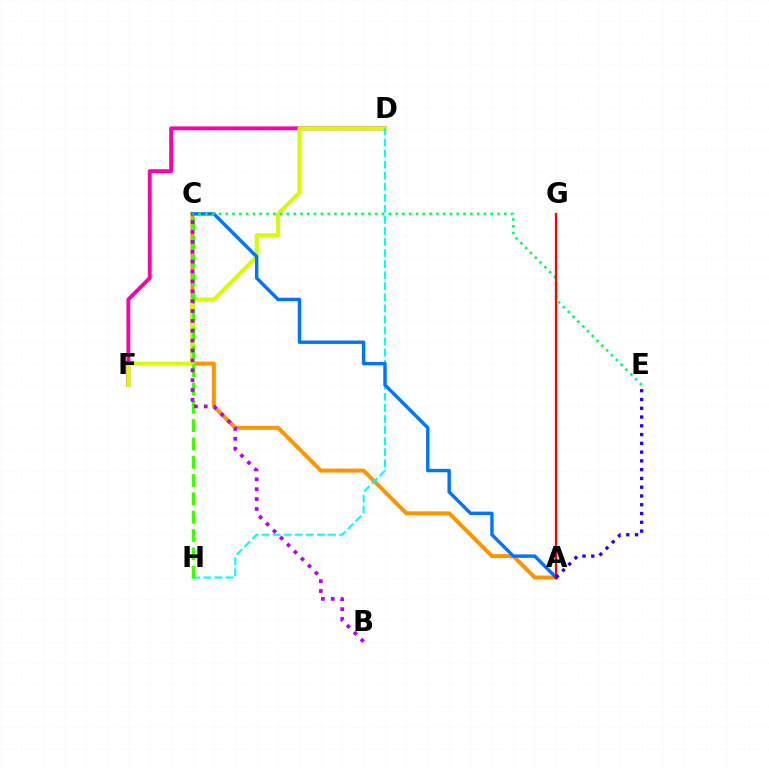{('D', 'F'): [{'color': '#ff00ac', 'line_style': 'solid', 'thickness': 2.77}, {'color': '#d1ff00', 'line_style': 'solid', 'thickness': 2.86}], ('A', 'C'): [{'color': '#ff9400', 'line_style': 'solid', 'thickness': 2.87}, {'color': '#0074ff', 'line_style': 'solid', 'thickness': 2.46}], ('D', 'H'): [{'color': '#00fff6', 'line_style': 'dashed', 'thickness': 1.5}], ('C', 'H'): [{'color': '#3dff00', 'line_style': 'dashed', 'thickness': 2.49}], ('C', 'E'): [{'color': '#00ff5c', 'line_style': 'dotted', 'thickness': 1.85}], ('A', 'G'): [{'color': '#ff0000', 'line_style': 'solid', 'thickness': 1.64}], ('A', 'E'): [{'color': '#2500ff', 'line_style': 'dotted', 'thickness': 2.38}], ('B', 'C'): [{'color': '#b900ff', 'line_style': 'dotted', 'thickness': 2.68}]}